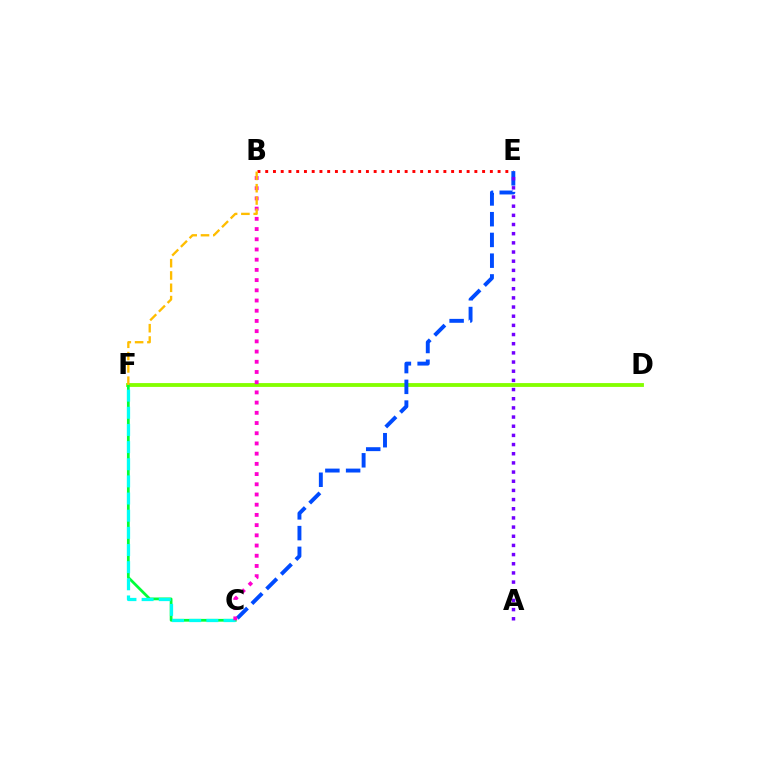{('D', 'F'): [{'color': '#84ff00', 'line_style': 'solid', 'thickness': 2.76}], ('C', 'F'): [{'color': '#00ff39', 'line_style': 'solid', 'thickness': 1.99}, {'color': '#00fff6', 'line_style': 'dashed', 'thickness': 2.33}], ('B', 'E'): [{'color': '#ff0000', 'line_style': 'dotted', 'thickness': 2.1}], ('C', 'E'): [{'color': '#004bff', 'line_style': 'dashed', 'thickness': 2.82}], ('B', 'C'): [{'color': '#ff00cf', 'line_style': 'dotted', 'thickness': 2.77}], ('A', 'E'): [{'color': '#7200ff', 'line_style': 'dotted', 'thickness': 2.49}], ('B', 'F'): [{'color': '#ffbd00', 'line_style': 'dashed', 'thickness': 1.67}]}